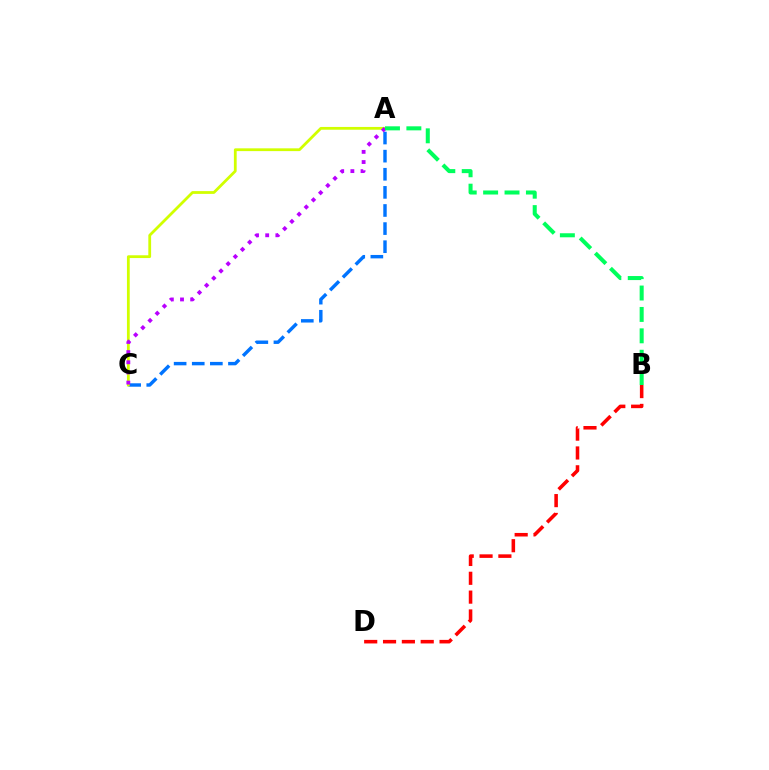{('A', 'C'): [{'color': '#0074ff', 'line_style': 'dashed', 'thickness': 2.46}, {'color': '#d1ff00', 'line_style': 'solid', 'thickness': 2.0}, {'color': '#b900ff', 'line_style': 'dotted', 'thickness': 2.76}], ('B', 'D'): [{'color': '#ff0000', 'line_style': 'dashed', 'thickness': 2.56}], ('A', 'B'): [{'color': '#00ff5c', 'line_style': 'dashed', 'thickness': 2.91}]}